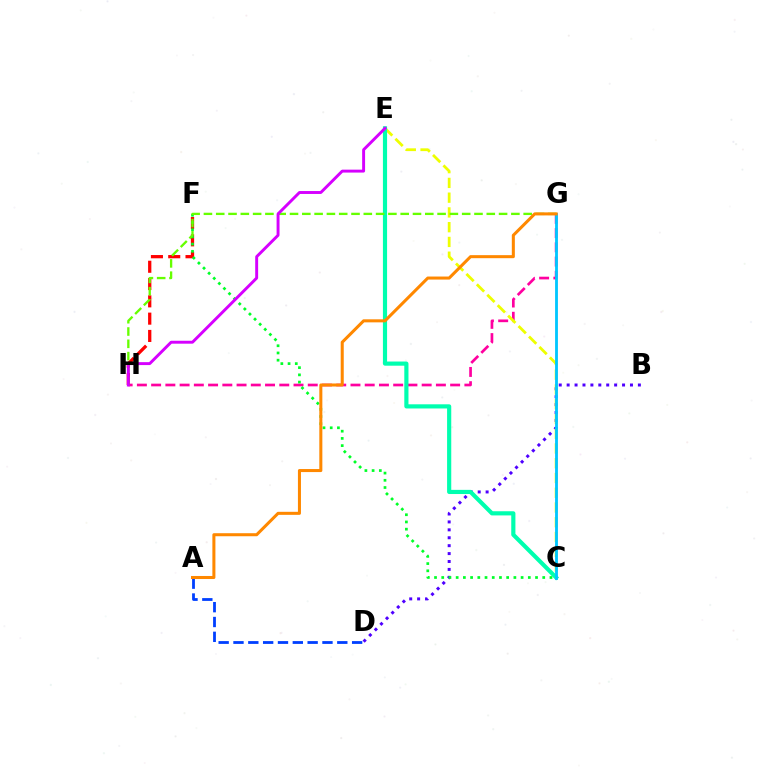{('G', 'H'): [{'color': '#ff00a0', 'line_style': 'dashed', 'thickness': 1.93}, {'color': '#66ff00', 'line_style': 'dashed', 'thickness': 1.67}], ('B', 'D'): [{'color': '#4f00ff', 'line_style': 'dotted', 'thickness': 2.15}], ('F', 'H'): [{'color': '#ff0000', 'line_style': 'dashed', 'thickness': 2.35}], ('A', 'D'): [{'color': '#003fff', 'line_style': 'dashed', 'thickness': 2.01}], ('C', 'E'): [{'color': '#eeff00', 'line_style': 'dashed', 'thickness': 2.0}, {'color': '#00ffaf', 'line_style': 'solid', 'thickness': 3.0}], ('C', 'F'): [{'color': '#00ff27', 'line_style': 'dotted', 'thickness': 1.96}], ('C', 'G'): [{'color': '#00c7ff', 'line_style': 'solid', 'thickness': 2.04}], ('A', 'G'): [{'color': '#ff8800', 'line_style': 'solid', 'thickness': 2.19}], ('E', 'H'): [{'color': '#d600ff', 'line_style': 'solid', 'thickness': 2.11}]}